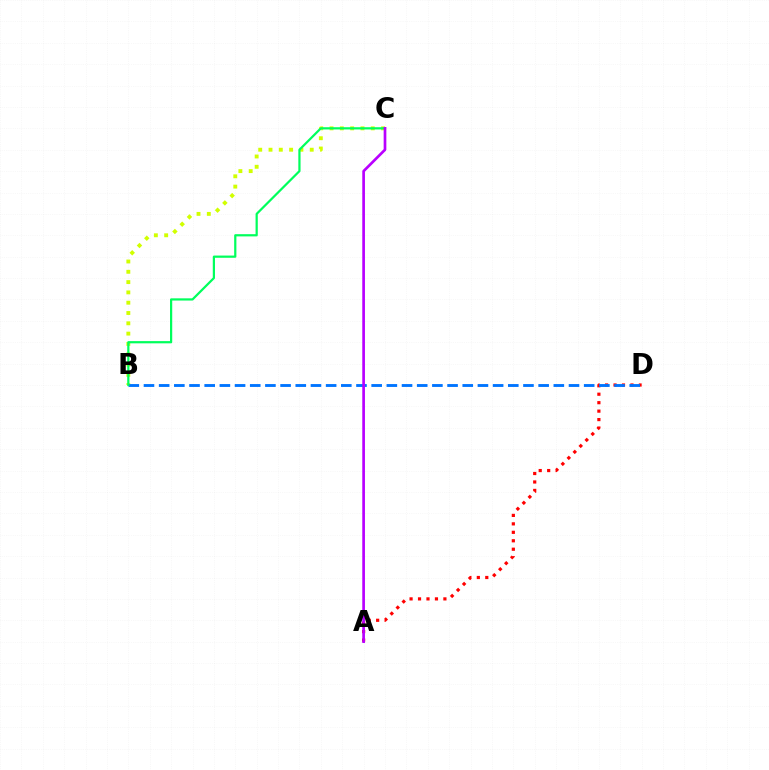{('B', 'C'): [{'color': '#d1ff00', 'line_style': 'dotted', 'thickness': 2.8}, {'color': '#00ff5c', 'line_style': 'solid', 'thickness': 1.6}], ('A', 'D'): [{'color': '#ff0000', 'line_style': 'dotted', 'thickness': 2.3}], ('B', 'D'): [{'color': '#0074ff', 'line_style': 'dashed', 'thickness': 2.06}], ('A', 'C'): [{'color': '#b900ff', 'line_style': 'solid', 'thickness': 1.93}]}